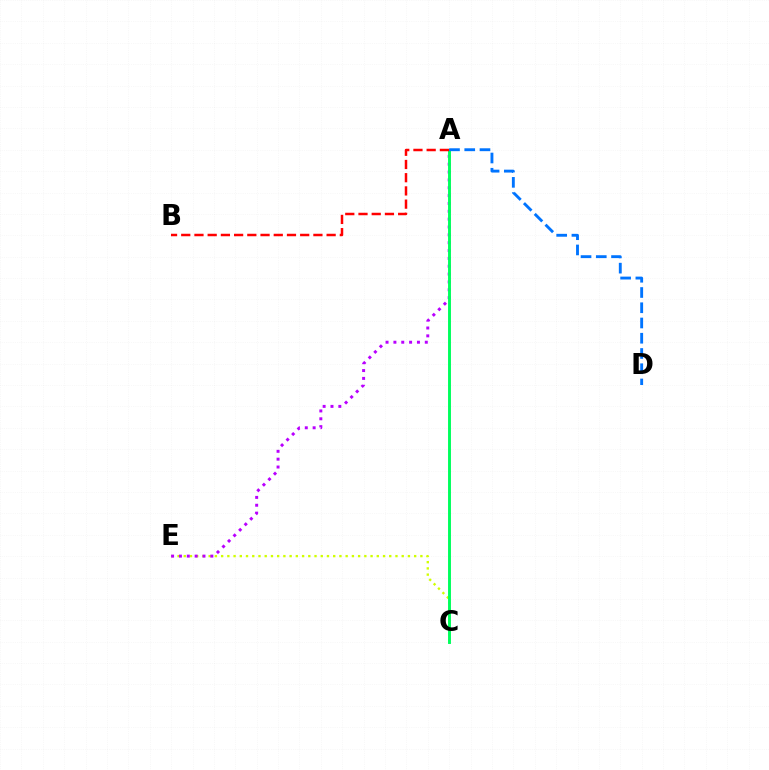{('C', 'E'): [{'color': '#d1ff00', 'line_style': 'dotted', 'thickness': 1.69}], ('A', 'E'): [{'color': '#b900ff', 'line_style': 'dotted', 'thickness': 2.13}], ('A', 'C'): [{'color': '#00ff5c', 'line_style': 'solid', 'thickness': 2.1}], ('A', 'B'): [{'color': '#ff0000', 'line_style': 'dashed', 'thickness': 1.8}], ('A', 'D'): [{'color': '#0074ff', 'line_style': 'dashed', 'thickness': 2.07}]}